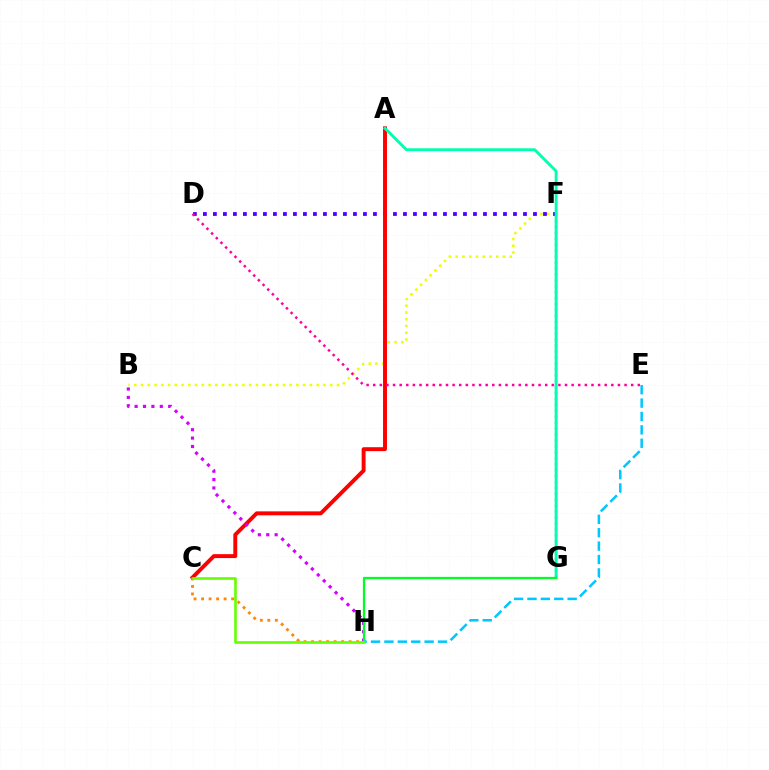{('F', 'G'): [{'color': '#003fff', 'line_style': 'dotted', 'thickness': 1.61}], ('B', 'F'): [{'color': '#eeff00', 'line_style': 'dotted', 'thickness': 1.84}], ('D', 'F'): [{'color': '#4f00ff', 'line_style': 'dotted', 'thickness': 2.72}], ('A', 'C'): [{'color': '#ff0000', 'line_style': 'solid', 'thickness': 2.83}], ('D', 'E'): [{'color': '#ff00a0', 'line_style': 'dotted', 'thickness': 1.8}], ('B', 'H'): [{'color': '#d600ff', 'line_style': 'dotted', 'thickness': 2.28}], ('C', 'H'): [{'color': '#ff8800', 'line_style': 'dotted', 'thickness': 2.04}, {'color': '#66ff00', 'line_style': 'solid', 'thickness': 1.89}], ('A', 'G'): [{'color': '#00ffaf', 'line_style': 'solid', 'thickness': 2.08}], ('G', 'H'): [{'color': '#00ff27', 'line_style': 'solid', 'thickness': 1.64}], ('E', 'H'): [{'color': '#00c7ff', 'line_style': 'dashed', 'thickness': 1.82}]}